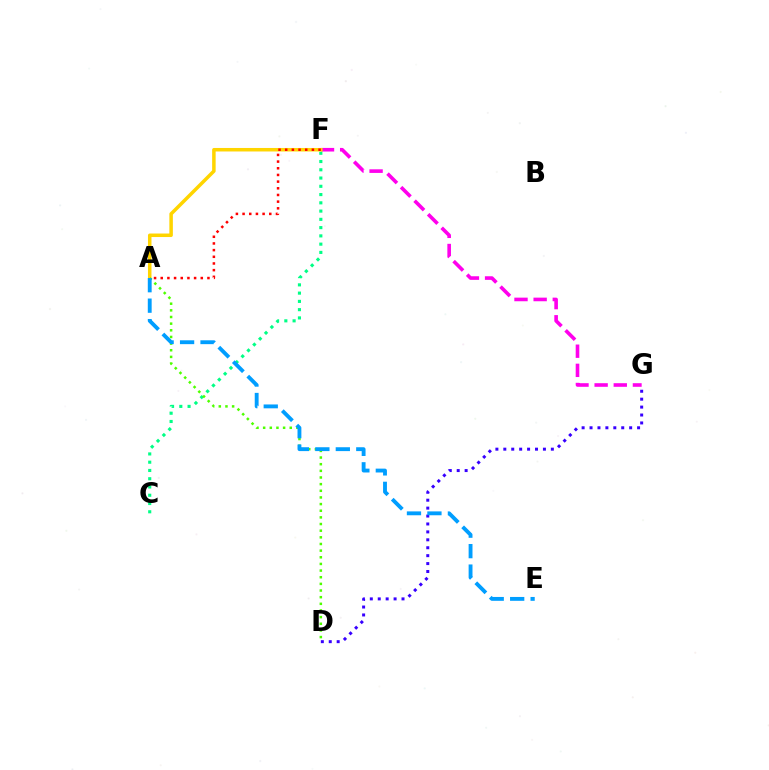{('F', 'G'): [{'color': '#ff00ed', 'line_style': 'dashed', 'thickness': 2.6}], ('C', 'F'): [{'color': '#00ff86', 'line_style': 'dotted', 'thickness': 2.24}], ('A', 'F'): [{'color': '#ffd500', 'line_style': 'solid', 'thickness': 2.52}, {'color': '#ff0000', 'line_style': 'dotted', 'thickness': 1.81}], ('A', 'D'): [{'color': '#4fff00', 'line_style': 'dotted', 'thickness': 1.81}], ('D', 'G'): [{'color': '#3700ff', 'line_style': 'dotted', 'thickness': 2.15}], ('A', 'E'): [{'color': '#009eff', 'line_style': 'dashed', 'thickness': 2.78}]}